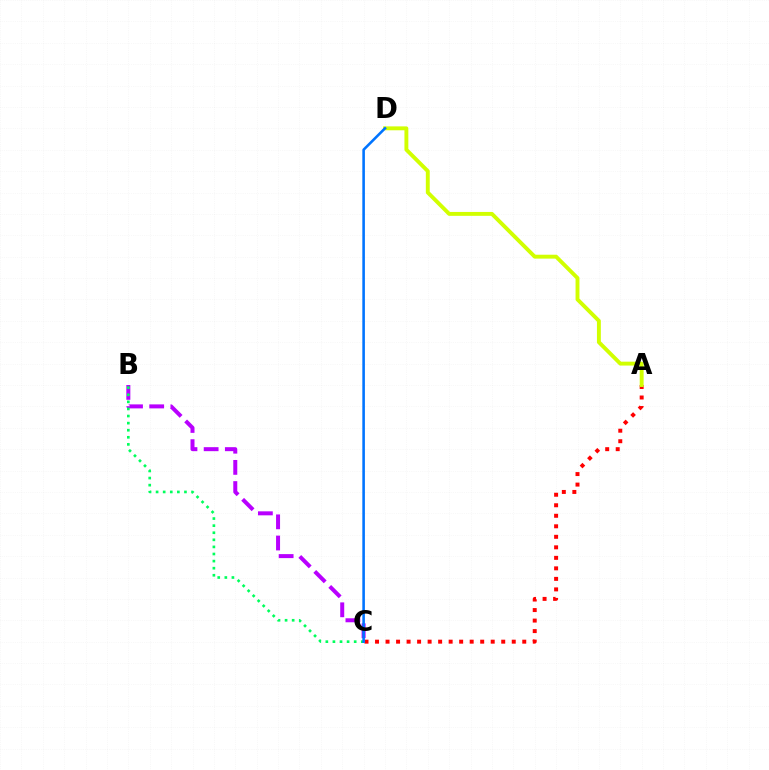{('B', 'C'): [{'color': '#b900ff', 'line_style': 'dashed', 'thickness': 2.88}, {'color': '#00ff5c', 'line_style': 'dotted', 'thickness': 1.93}], ('A', 'C'): [{'color': '#ff0000', 'line_style': 'dotted', 'thickness': 2.86}], ('A', 'D'): [{'color': '#d1ff00', 'line_style': 'solid', 'thickness': 2.81}], ('C', 'D'): [{'color': '#0074ff', 'line_style': 'solid', 'thickness': 1.86}]}